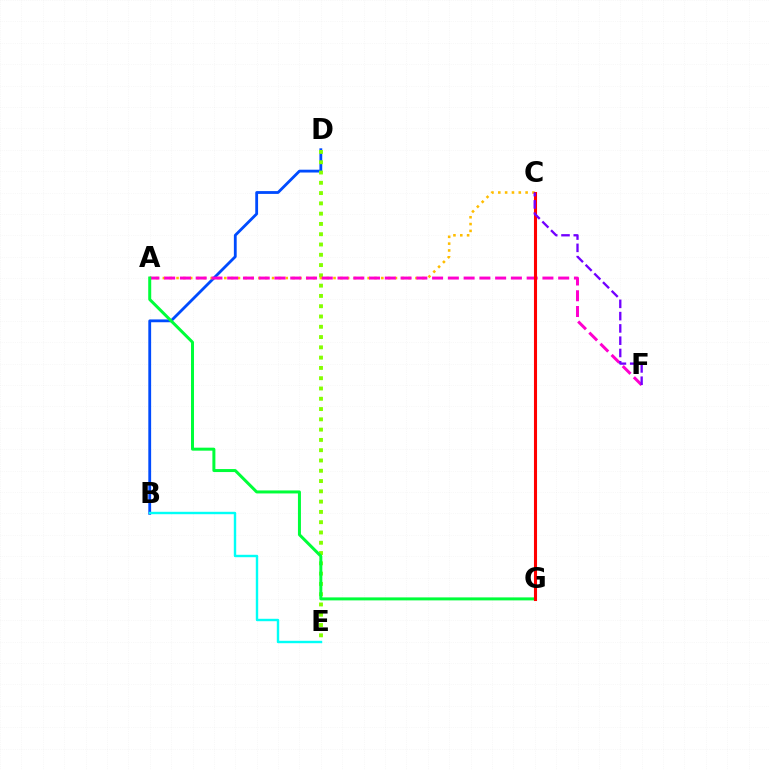{('B', 'D'): [{'color': '#004bff', 'line_style': 'solid', 'thickness': 2.03}], ('B', 'E'): [{'color': '#00fff6', 'line_style': 'solid', 'thickness': 1.74}], ('D', 'E'): [{'color': '#84ff00', 'line_style': 'dotted', 'thickness': 2.79}], ('A', 'C'): [{'color': '#ffbd00', 'line_style': 'dotted', 'thickness': 1.85}], ('A', 'F'): [{'color': '#ff00cf', 'line_style': 'dashed', 'thickness': 2.14}], ('A', 'G'): [{'color': '#00ff39', 'line_style': 'solid', 'thickness': 2.16}], ('C', 'G'): [{'color': '#ff0000', 'line_style': 'solid', 'thickness': 2.22}], ('C', 'F'): [{'color': '#7200ff', 'line_style': 'dashed', 'thickness': 1.67}]}